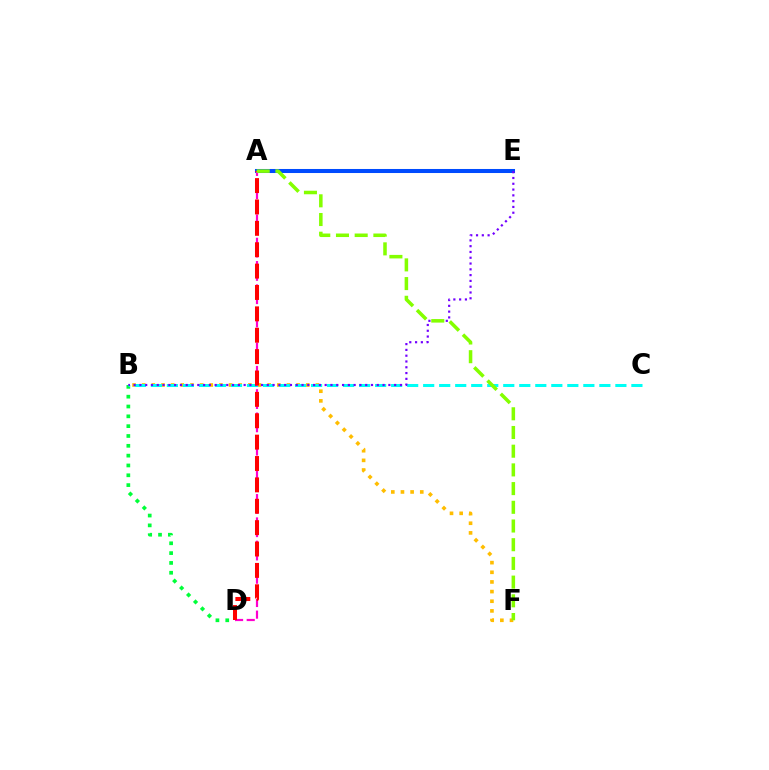{('B', 'F'): [{'color': '#ffbd00', 'line_style': 'dotted', 'thickness': 2.62}], ('B', 'D'): [{'color': '#00ff39', 'line_style': 'dotted', 'thickness': 2.67}], ('A', 'E'): [{'color': '#004bff', 'line_style': 'solid', 'thickness': 2.91}], ('B', 'C'): [{'color': '#00fff6', 'line_style': 'dashed', 'thickness': 2.18}], ('B', 'E'): [{'color': '#7200ff', 'line_style': 'dotted', 'thickness': 1.57}], ('A', 'D'): [{'color': '#ff00cf', 'line_style': 'dashed', 'thickness': 1.58}, {'color': '#ff0000', 'line_style': 'dashed', 'thickness': 2.9}], ('A', 'F'): [{'color': '#84ff00', 'line_style': 'dashed', 'thickness': 2.54}]}